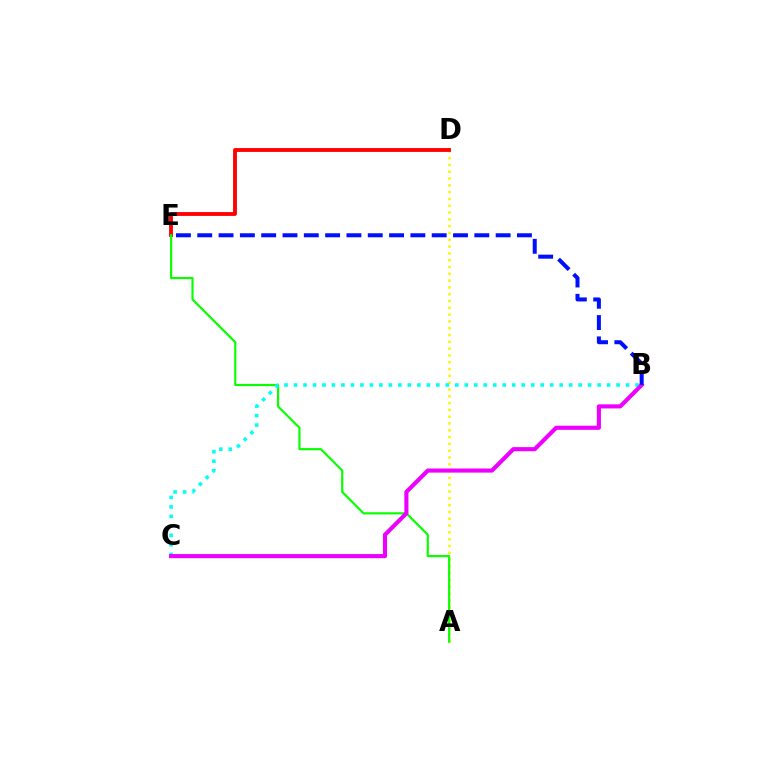{('A', 'D'): [{'color': '#fcf500', 'line_style': 'dotted', 'thickness': 1.85}], ('D', 'E'): [{'color': '#ff0000', 'line_style': 'solid', 'thickness': 2.77}], ('A', 'E'): [{'color': '#08ff00', 'line_style': 'solid', 'thickness': 1.56}], ('B', 'C'): [{'color': '#00fff6', 'line_style': 'dotted', 'thickness': 2.58}, {'color': '#ee00ff', 'line_style': 'solid', 'thickness': 2.96}], ('B', 'E'): [{'color': '#0010ff', 'line_style': 'dashed', 'thickness': 2.9}]}